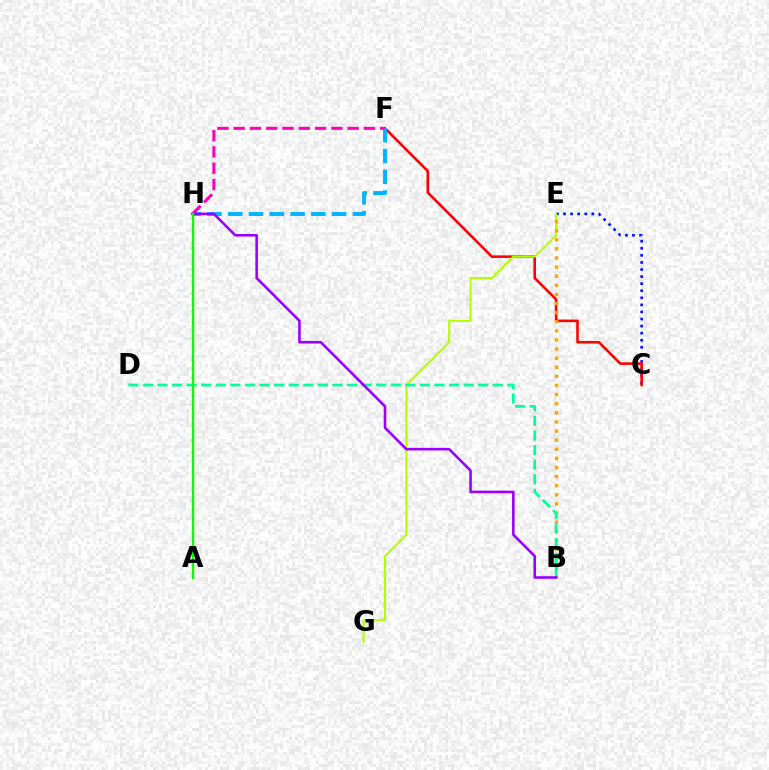{('C', 'E'): [{'color': '#0010ff', 'line_style': 'dotted', 'thickness': 1.92}], ('C', 'F'): [{'color': '#ff0000', 'line_style': 'solid', 'thickness': 1.86}], ('E', 'G'): [{'color': '#b3ff00', 'line_style': 'solid', 'thickness': 1.52}], ('F', 'H'): [{'color': '#00b5ff', 'line_style': 'dashed', 'thickness': 2.82}, {'color': '#ff00bd', 'line_style': 'dashed', 'thickness': 2.21}], ('B', 'E'): [{'color': '#ffa500', 'line_style': 'dotted', 'thickness': 2.47}], ('B', 'D'): [{'color': '#00ff9d', 'line_style': 'dashed', 'thickness': 1.98}], ('B', 'H'): [{'color': '#9b00ff', 'line_style': 'solid', 'thickness': 1.87}], ('A', 'H'): [{'color': '#08ff00', 'line_style': 'solid', 'thickness': 1.7}]}